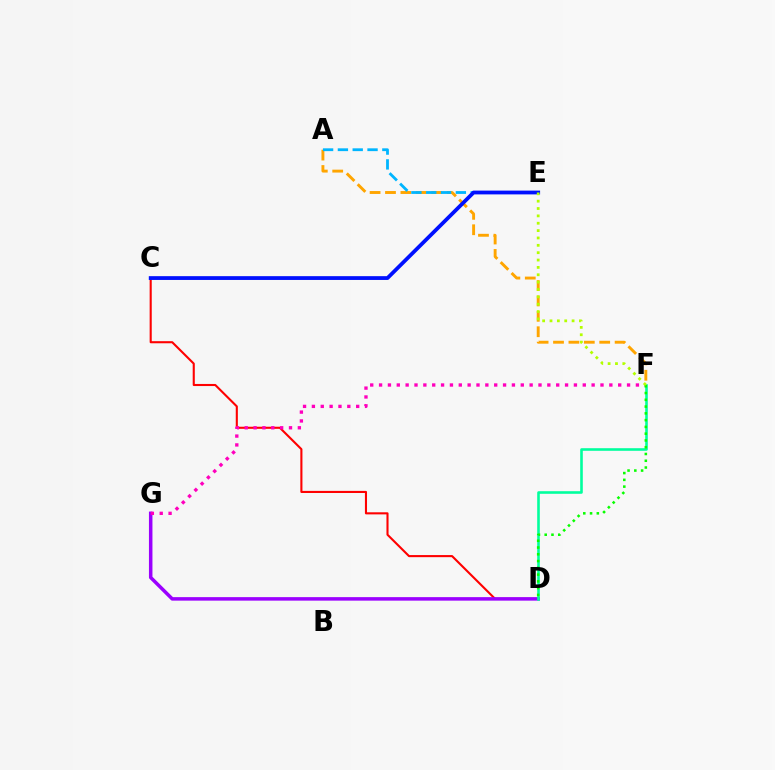{('C', 'D'): [{'color': '#ff0000', 'line_style': 'solid', 'thickness': 1.51}], ('D', 'G'): [{'color': '#9b00ff', 'line_style': 'solid', 'thickness': 2.52}], ('D', 'F'): [{'color': '#00ff9d', 'line_style': 'solid', 'thickness': 1.87}, {'color': '#08ff00', 'line_style': 'dotted', 'thickness': 1.84}], ('F', 'G'): [{'color': '#ff00bd', 'line_style': 'dotted', 'thickness': 2.41}], ('A', 'F'): [{'color': '#ffa500', 'line_style': 'dashed', 'thickness': 2.09}], ('A', 'E'): [{'color': '#00b5ff', 'line_style': 'dashed', 'thickness': 2.01}], ('C', 'E'): [{'color': '#0010ff', 'line_style': 'solid', 'thickness': 2.73}], ('E', 'F'): [{'color': '#b3ff00', 'line_style': 'dotted', 'thickness': 2.0}]}